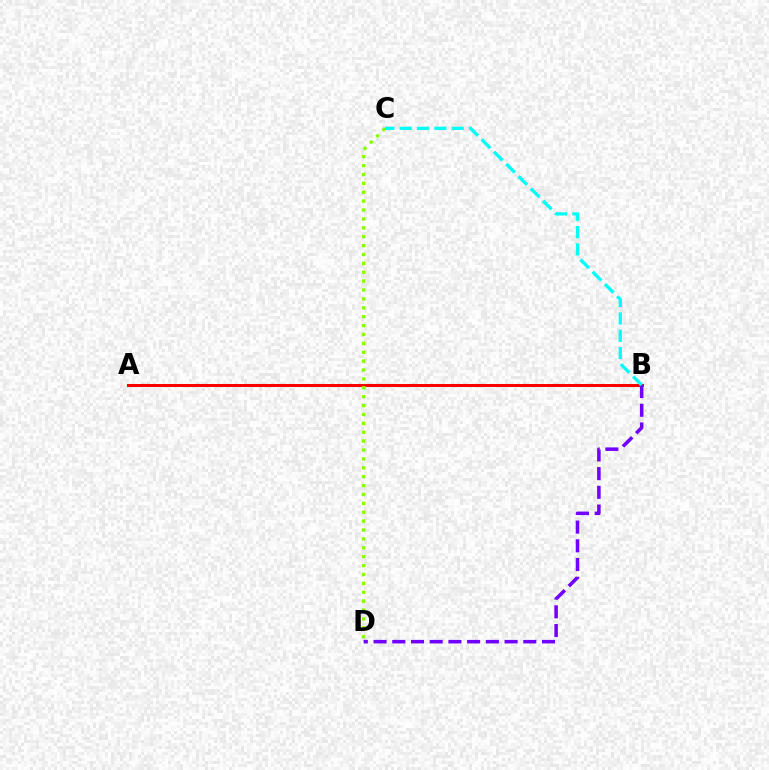{('A', 'B'): [{'color': '#ff0000', 'line_style': 'solid', 'thickness': 2.18}], ('B', 'D'): [{'color': '#7200ff', 'line_style': 'dashed', 'thickness': 2.54}], ('C', 'D'): [{'color': '#84ff00', 'line_style': 'dotted', 'thickness': 2.42}], ('B', 'C'): [{'color': '#00fff6', 'line_style': 'dashed', 'thickness': 2.36}]}